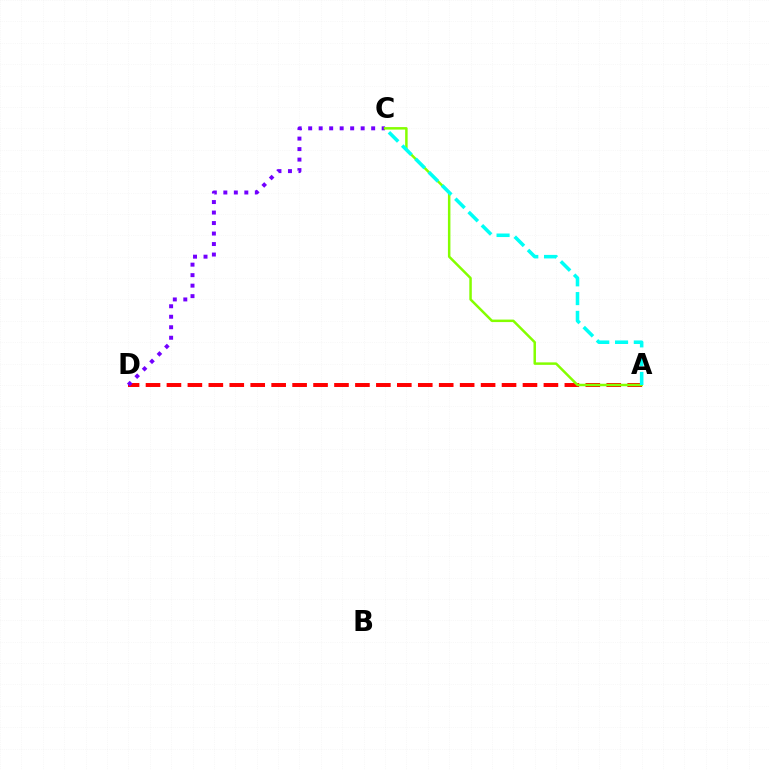{('A', 'D'): [{'color': '#ff0000', 'line_style': 'dashed', 'thickness': 2.85}], ('C', 'D'): [{'color': '#7200ff', 'line_style': 'dotted', 'thickness': 2.85}], ('A', 'C'): [{'color': '#84ff00', 'line_style': 'solid', 'thickness': 1.79}, {'color': '#00fff6', 'line_style': 'dashed', 'thickness': 2.55}]}